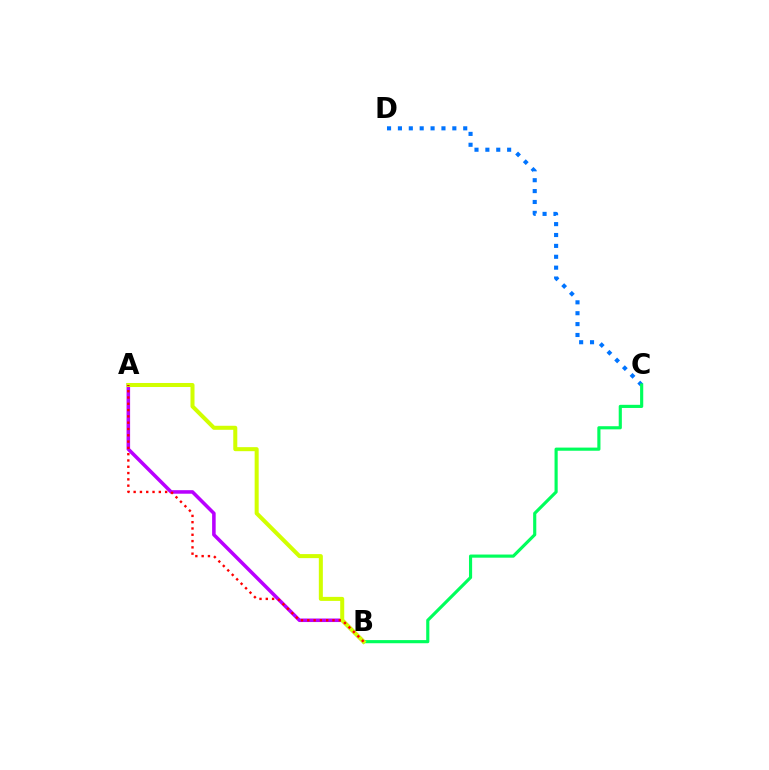{('A', 'B'): [{'color': '#b900ff', 'line_style': 'solid', 'thickness': 2.55}, {'color': '#d1ff00', 'line_style': 'solid', 'thickness': 2.9}, {'color': '#ff0000', 'line_style': 'dotted', 'thickness': 1.71}], ('C', 'D'): [{'color': '#0074ff', 'line_style': 'dotted', 'thickness': 2.96}], ('B', 'C'): [{'color': '#00ff5c', 'line_style': 'solid', 'thickness': 2.26}]}